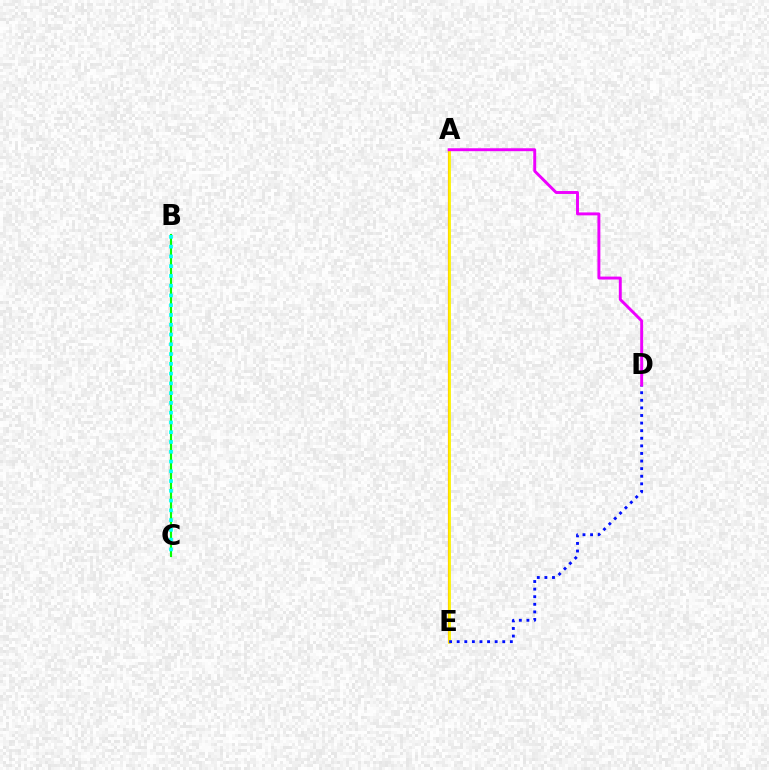{('A', 'E'): [{'color': '#ff0000', 'line_style': 'solid', 'thickness': 1.51}, {'color': '#fcf500', 'line_style': 'solid', 'thickness': 2.0}], ('B', 'C'): [{'color': '#08ff00', 'line_style': 'solid', 'thickness': 1.53}, {'color': '#00fff6', 'line_style': 'dotted', 'thickness': 2.65}], ('D', 'E'): [{'color': '#0010ff', 'line_style': 'dotted', 'thickness': 2.06}], ('A', 'D'): [{'color': '#ee00ff', 'line_style': 'solid', 'thickness': 2.11}]}